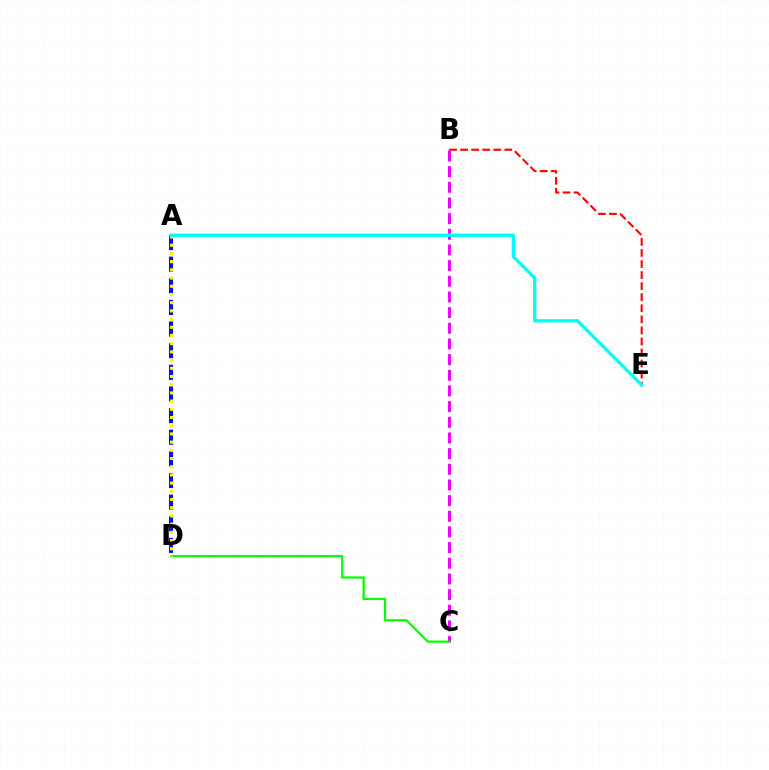{('B', 'C'): [{'color': '#ee00ff', 'line_style': 'dashed', 'thickness': 2.13}], ('B', 'E'): [{'color': '#ff0000', 'line_style': 'dashed', 'thickness': 1.5}], ('C', 'D'): [{'color': '#08ff00', 'line_style': 'solid', 'thickness': 1.63}], ('A', 'D'): [{'color': '#0010ff', 'line_style': 'dashed', 'thickness': 2.94}, {'color': '#fcf500', 'line_style': 'dotted', 'thickness': 2.23}], ('A', 'E'): [{'color': '#00fff6', 'line_style': 'solid', 'thickness': 2.37}]}